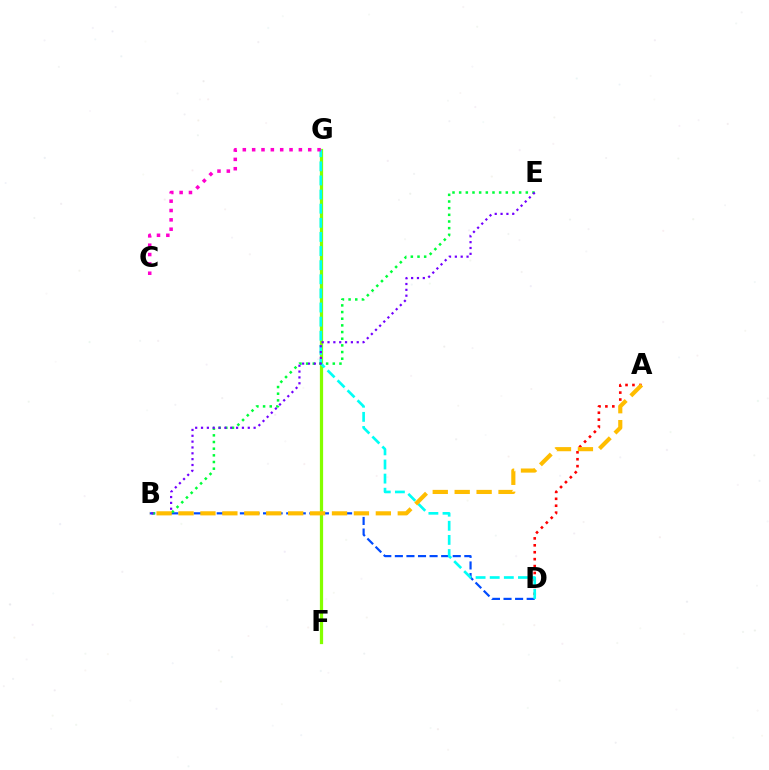{('F', 'G'): [{'color': '#84ff00', 'line_style': 'solid', 'thickness': 2.33}], ('B', 'D'): [{'color': '#004bff', 'line_style': 'dashed', 'thickness': 1.57}], ('A', 'D'): [{'color': '#ff0000', 'line_style': 'dotted', 'thickness': 1.88}], ('D', 'G'): [{'color': '#00fff6', 'line_style': 'dashed', 'thickness': 1.92}], ('B', 'E'): [{'color': '#00ff39', 'line_style': 'dotted', 'thickness': 1.81}, {'color': '#7200ff', 'line_style': 'dotted', 'thickness': 1.59}], ('A', 'B'): [{'color': '#ffbd00', 'line_style': 'dashed', 'thickness': 2.98}], ('C', 'G'): [{'color': '#ff00cf', 'line_style': 'dotted', 'thickness': 2.54}]}